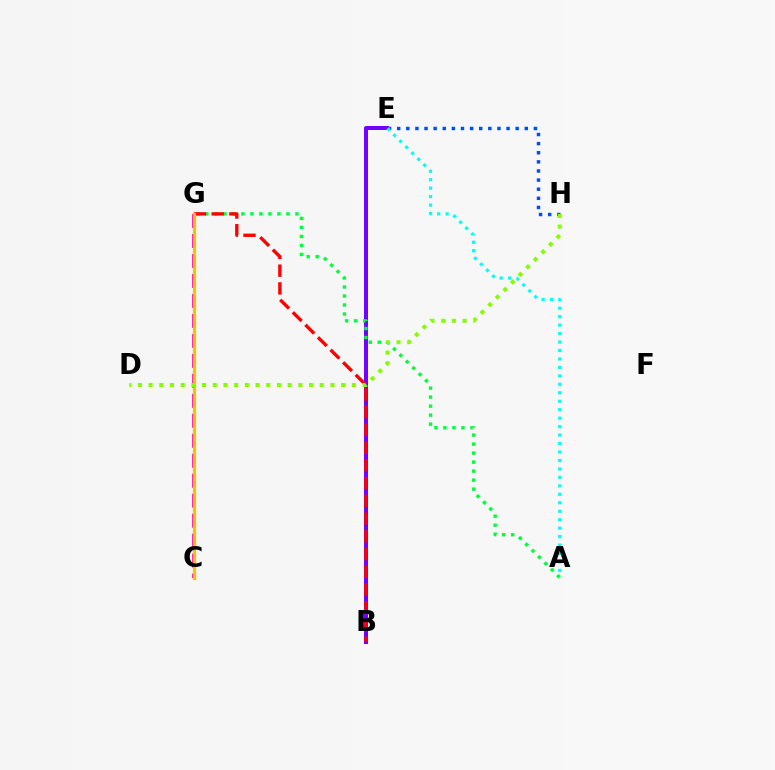{('B', 'E'): [{'color': '#7200ff', 'line_style': 'solid', 'thickness': 2.87}], ('C', 'G'): [{'color': '#ff00cf', 'line_style': 'dashed', 'thickness': 2.71}, {'color': '#ffbd00', 'line_style': 'solid', 'thickness': 2.29}], ('E', 'H'): [{'color': '#004bff', 'line_style': 'dotted', 'thickness': 2.48}], ('A', 'G'): [{'color': '#00ff39', 'line_style': 'dotted', 'thickness': 2.45}], ('A', 'E'): [{'color': '#00fff6', 'line_style': 'dotted', 'thickness': 2.3}], ('B', 'G'): [{'color': '#ff0000', 'line_style': 'dashed', 'thickness': 2.41}], ('D', 'H'): [{'color': '#84ff00', 'line_style': 'dotted', 'thickness': 2.91}]}